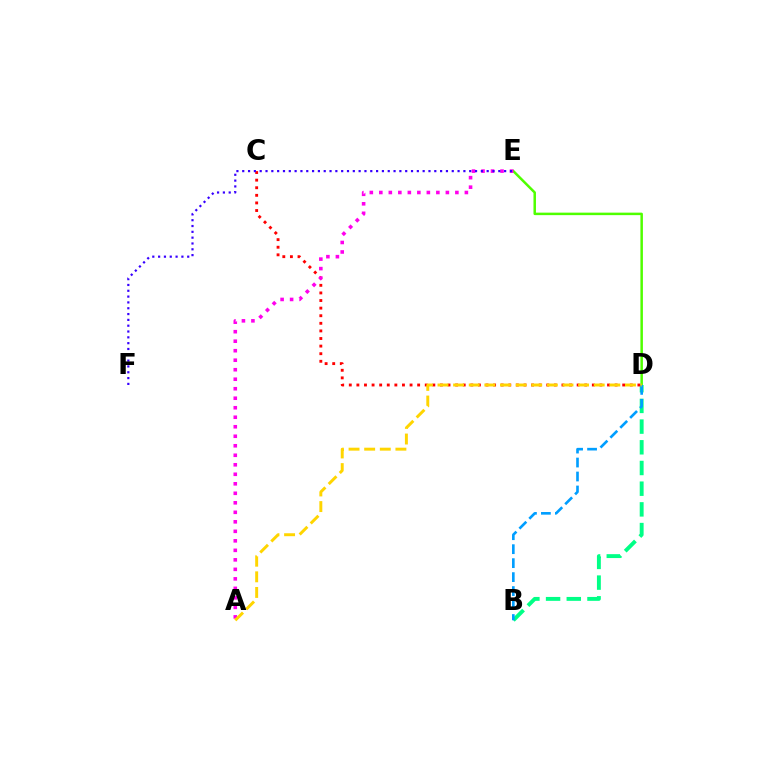{('B', 'D'): [{'color': '#00ff86', 'line_style': 'dashed', 'thickness': 2.81}, {'color': '#009eff', 'line_style': 'dashed', 'thickness': 1.9}], ('D', 'E'): [{'color': '#4fff00', 'line_style': 'solid', 'thickness': 1.8}], ('C', 'D'): [{'color': '#ff0000', 'line_style': 'dotted', 'thickness': 2.06}], ('A', 'E'): [{'color': '#ff00ed', 'line_style': 'dotted', 'thickness': 2.58}], ('E', 'F'): [{'color': '#3700ff', 'line_style': 'dotted', 'thickness': 1.58}], ('A', 'D'): [{'color': '#ffd500', 'line_style': 'dashed', 'thickness': 2.12}]}